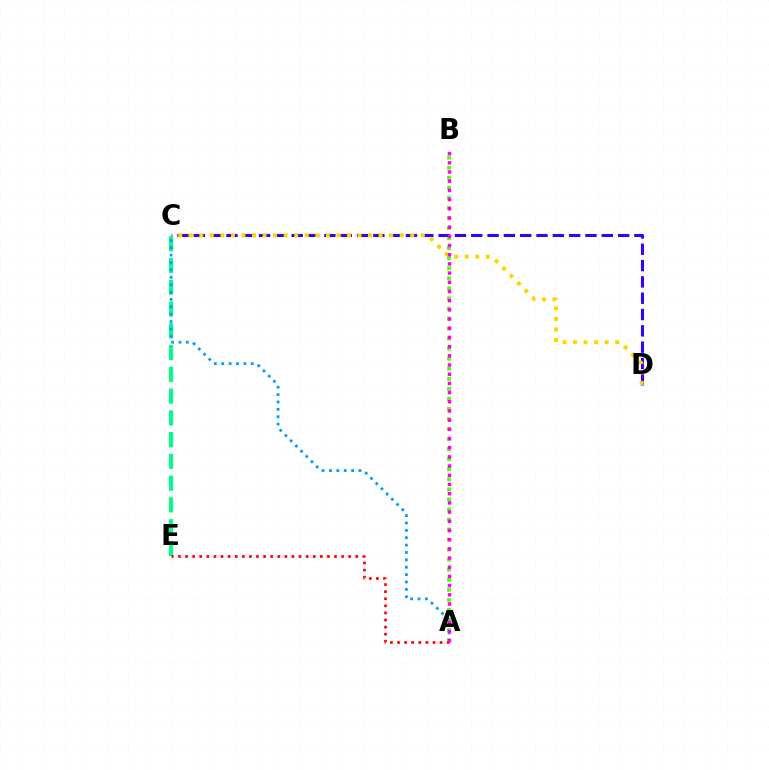{('C', 'E'): [{'color': '#00ff86', 'line_style': 'dashed', 'thickness': 2.96}], ('A', 'B'): [{'color': '#4fff00', 'line_style': 'dotted', 'thickness': 2.73}, {'color': '#ff00ed', 'line_style': 'dotted', 'thickness': 2.5}], ('A', 'C'): [{'color': '#009eff', 'line_style': 'dotted', 'thickness': 2.0}], ('C', 'D'): [{'color': '#3700ff', 'line_style': 'dashed', 'thickness': 2.22}, {'color': '#ffd500', 'line_style': 'dotted', 'thickness': 2.87}], ('A', 'E'): [{'color': '#ff0000', 'line_style': 'dotted', 'thickness': 1.93}]}